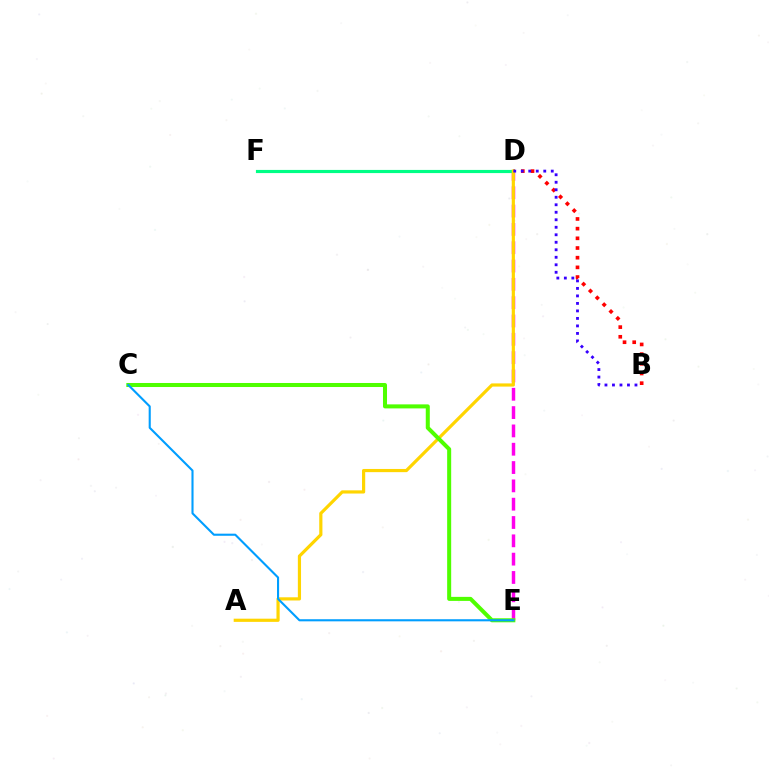{('D', 'E'): [{'color': '#ff00ed', 'line_style': 'dashed', 'thickness': 2.49}], ('B', 'D'): [{'color': '#ff0000', 'line_style': 'dotted', 'thickness': 2.63}, {'color': '#3700ff', 'line_style': 'dotted', 'thickness': 2.04}], ('D', 'F'): [{'color': '#00ff86', 'line_style': 'solid', 'thickness': 2.27}], ('A', 'D'): [{'color': '#ffd500', 'line_style': 'solid', 'thickness': 2.29}], ('C', 'E'): [{'color': '#4fff00', 'line_style': 'solid', 'thickness': 2.9}, {'color': '#009eff', 'line_style': 'solid', 'thickness': 1.52}]}